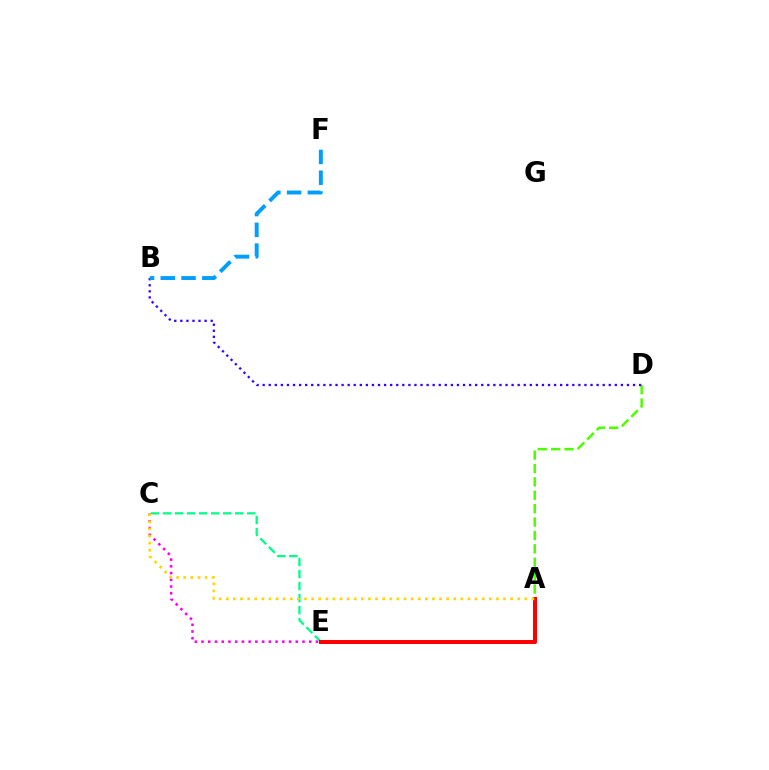{('A', 'D'): [{'color': '#4fff00', 'line_style': 'dashed', 'thickness': 1.82}], ('C', 'E'): [{'color': '#ff00ed', 'line_style': 'dotted', 'thickness': 1.83}, {'color': '#00ff86', 'line_style': 'dashed', 'thickness': 1.64}], ('B', 'D'): [{'color': '#3700ff', 'line_style': 'dotted', 'thickness': 1.65}], ('A', 'E'): [{'color': '#ff0000', 'line_style': 'solid', 'thickness': 2.89}], ('A', 'C'): [{'color': '#ffd500', 'line_style': 'dotted', 'thickness': 1.93}], ('B', 'F'): [{'color': '#009eff', 'line_style': 'dashed', 'thickness': 2.82}]}